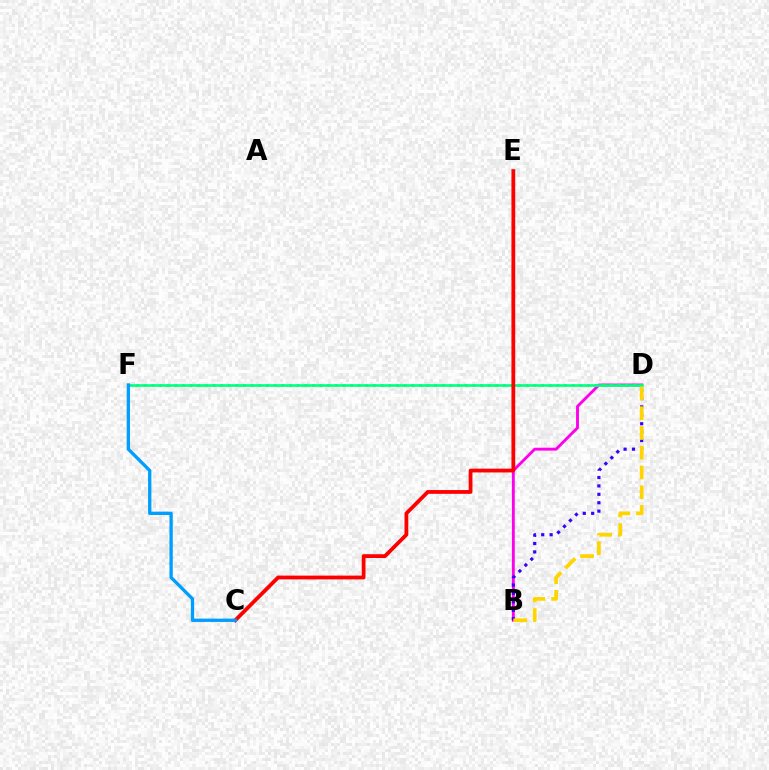{('B', 'D'): [{'color': '#ff00ed', 'line_style': 'solid', 'thickness': 2.08}, {'color': '#3700ff', 'line_style': 'dotted', 'thickness': 2.28}, {'color': '#ffd500', 'line_style': 'dashed', 'thickness': 2.68}], ('D', 'F'): [{'color': '#4fff00', 'line_style': 'dotted', 'thickness': 2.08}, {'color': '#00ff86', 'line_style': 'solid', 'thickness': 1.87}], ('C', 'E'): [{'color': '#ff0000', 'line_style': 'solid', 'thickness': 2.72}], ('C', 'F'): [{'color': '#009eff', 'line_style': 'solid', 'thickness': 2.38}]}